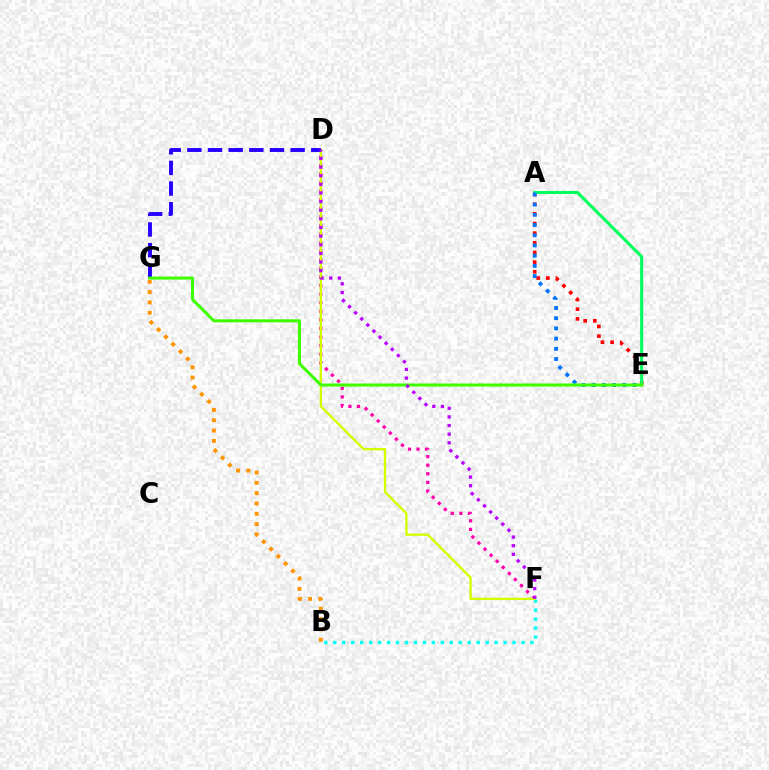{('A', 'E'): [{'color': '#ff0000', 'line_style': 'dotted', 'thickness': 2.63}, {'color': '#00ff5c', 'line_style': 'solid', 'thickness': 2.2}, {'color': '#0074ff', 'line_style': 'dotted', 'thickness': 2.77}], ('B', 'F'): [{'color': '#00fff6', 'line_style': 'dotted', 'thickness': 2.44}], ('D', 'F'): [{'color': '#ff00ac', 'line_style': 'dotted', 'thickness': 2.33}, {'color': '#d1ff00', 'line_style': 'solid', 'thickness': 1.68}, {'color': '#b900ff', 'line_style': 'dotted', 'thickness': 2.35}], ('D', 'G'): [{'color': '#2500ff', 'line_style': 'dashed', 'thickness': 2.8}], ('E', 'G'): [{'color': '#3dff00', 'line_style': 'solid', 'thickness': 2.18}], ('B', 'G'): [{'color': '#ff9400', 'line_style': 'dotted', 'thickness': 2.8}]}